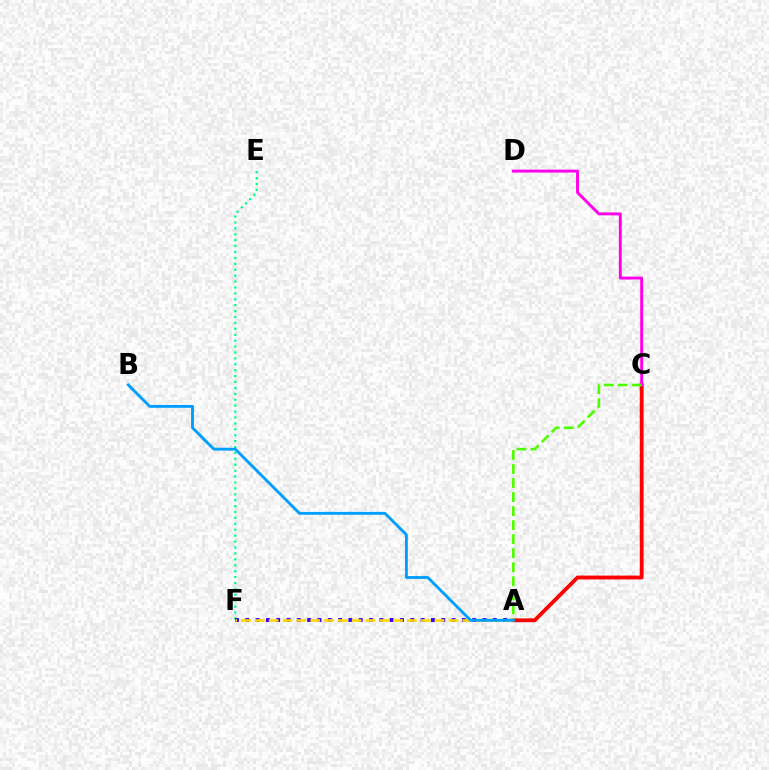{('A', 'C'): [{'color': '#ff0000', 'line_style': 'solid', 'thickness': 2.76}, {'color': '#4fff00', 'line_style': 'dashed', 'thickness': 1.91}], ('C', 'D'): [{'color': '#ff00ed', 'line_style': 'solid', 'thickness': 2.1}], ('E', 'F'): [{'color': '#00ff86', 'line_style': 'dotted', 'thickness': 1.61}], ('A', 'F'): [{'color': '#3700ff', 'line_style': 'dotted', 'thickness': 2.8}, {'color': '#ffd500', 'line_style': 'dashed', 'thickness': 1.88}], ('A', 'B'): [{'color': '#009eff', 'line_style': 'solid', 'thickness': 2.06}]}